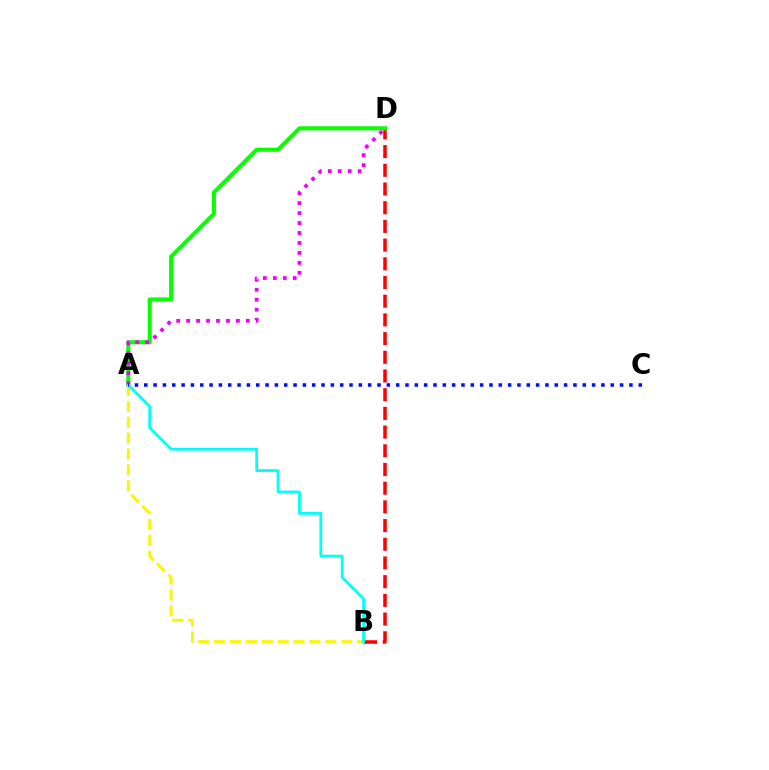{('B', 'D'): [{'color': '#ff0000', 'line_style': 'dashed', 'thickness': 2.54}], ('A', 'D'): [{'color': '#08ff00', 'line_style': 'solid', 'thickness': 2.94}, {'color': '#ee00ff', 'line_style': 'dotted', 'thickness': 2.71}], ('A', 'B'): [{'color': '#fcf500', 'line_style': 'dashed', 'thickness': 2.16}, {'color': '#00fff6', 'line_style': 'solid', 'thickness': 2.03}], ('A', 'C'): [{'color': '#0010ff', 'line_style': 'dotted', 'thickness': 2.53}]}